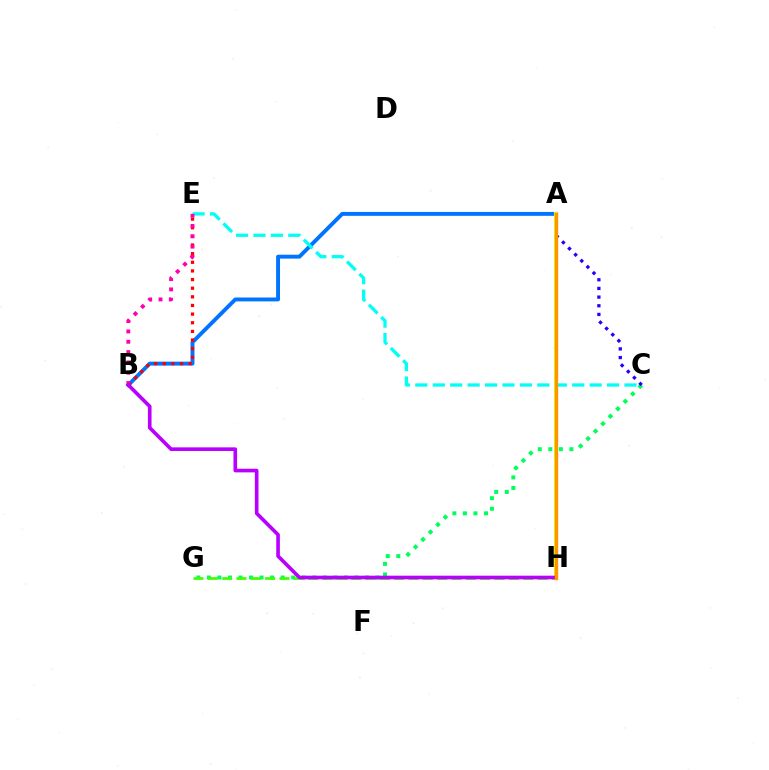{('C', 'G'): [{'color': '#00ff5c', 'line_style': 'dotted', 'thickness': 2.86}], ('A', 'C'): [{'color': '#2500ff', 'line_style': 'dotted', 'thickness': 2.35}], ('A', 'B'): [{'color': '#0074ff', 'line_style': 'solid', 'thickness': 2.81}], ('B', 'E'): [{'color': '#ff0000', 'line_style': 'dotted', 'thickness': 2.35}, {'color': '#ff00ac', 'line_style': 'dotted', 'thickness': 2.81}], ('G', 'H'): [{'color': '#3dff00', 'line_style': 'dashed', 'thickness': 1.95}], ('C', 'E'): [{'color': '#00fff6', 'line_style': 'dashed', 'thickness': 2.37}], ('A', 'H'): [{'color': '#d1ff00', 'line_style': 'solid', 'thickness': 2.9}, {'color': '#ff9400', 'line_style': 'solid', 'thickness': 2.4}], ('B', 'H'): [{'color': '#b900ff', 'line_style': 'solid', 'thickness': 2.62}]}